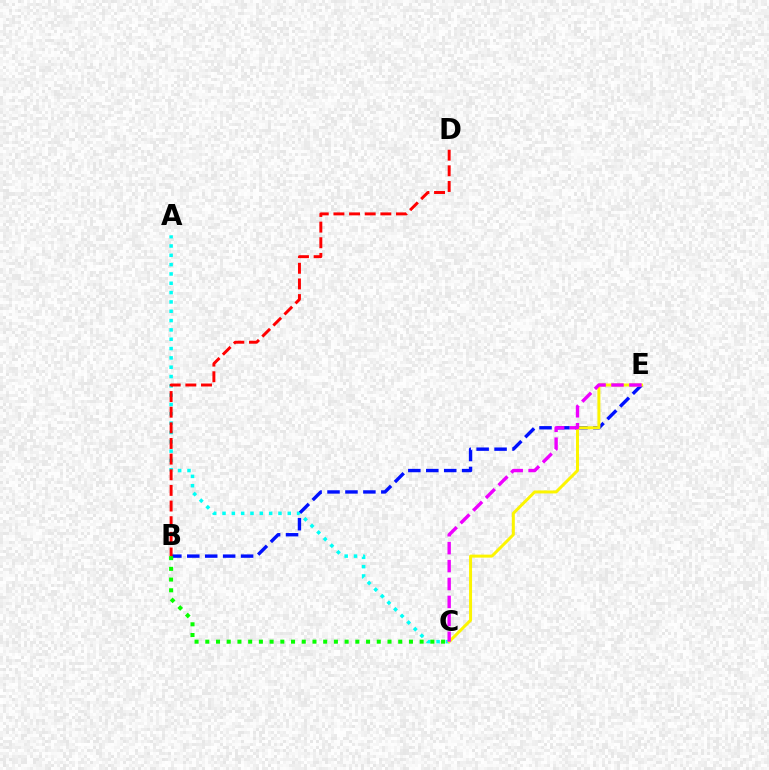{('A', 'C'): [{'color': '#00fff6', 'line_style': 'dotted', 'thickness': 2.53}], ('B', 'E'): [{'color': '#0010ff', 'line_style': 'dashed', 'thickness': 2.44}], ('C', 'E'): [{'color': '#fcf500', 'line_style': 'solid', 'thickness': 2.15}, {'color': '#ee00ff', 'line_style': 'dashed', 'thickness': 2.43}], ('B', 'C'): [{'color': '#08ff00', 'line_style': 'dotted', 'thickness': 2.91}], ('B', 'D'): [{'color': '#ff0000', 'line_style': 'dashed', 'thickness': 2.13}]}